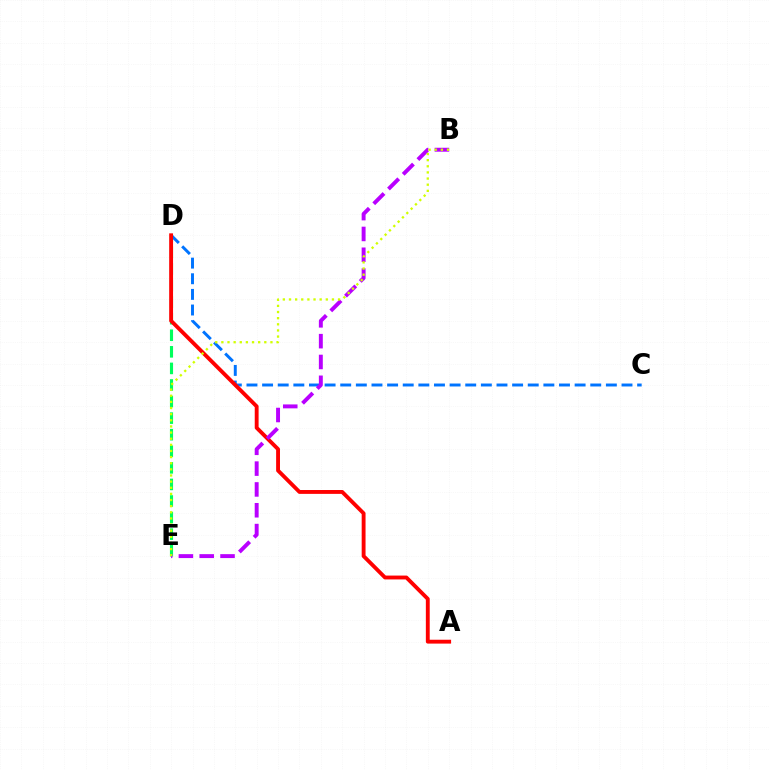{('D', 'E'): [{'color': '#00ff5c', 'line_style': 'dashed', 'thickness': 2.25}], ('C', 'D'): [{'color': '#0074ff', 'line_style': 'dashed', 'thickness': 2.12}], ('A', 'D'): [{'color': '#ff0000', 'line_style': 'solid', 'thickness': 2.78}], ('B', 'E'): [{'color': '#b900ff', 'line_style': 'dashed', 'thickness': 2.83}, {'color': '#d1ff00', 'line_style': 'dotted', 'thickness': 1.67}]}